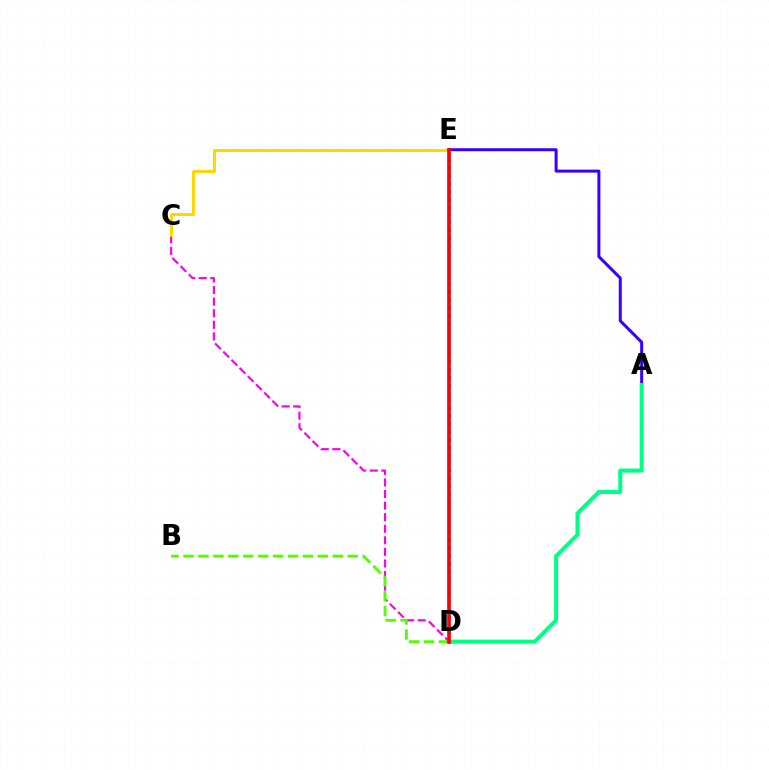{('C', 'D'): [{'color': '#ff00ed', 'line_style': 'dashed', 'thickness': 1.57}], ('C', 'E'): [{'color': '#ffd500', 'line_style': 'solid', 'thickness': 2.1}], ('B', 'D'): [{'color': '#4fff00', 'line_style': 'dashed', 'thickness': 2.03}], ('A', 'E'): [{'color': '#3700ff', 'line_style': 'solid', 'thickness': 2.16}], ('A', 'D'): [{'color': '#00ff86', 'line_style': 'solid', 'thickness': 2.92}], ('D', 'E'): [{'color': '#009eff', 'line_style': 'dotted', 'thickness': 2.1}, {'color': '#ff0000', 'line_style': 'solid', 'thickness': 2.63}]}